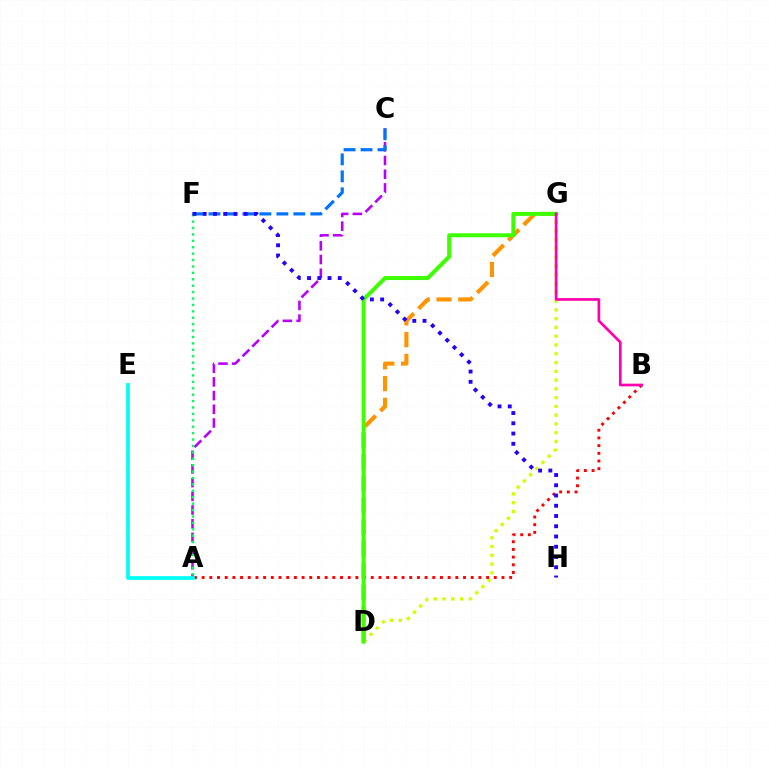{('A', 'C'): [{'color': '#b900ff', 'line_style': 'dashed', 'thickness': 1.86}], ('D', 'G'): [{'color': '#d1ff00', 'line_style': 'dotted', 'thickness': 2.38}, {'color': '#ff9400', 'line_style': 'dashed', 'thickness': 2.96}, {'color': '#3dff00', 'line_style': 'solid', 'thickness': 2.87}], ('A', 'B'): [{'color': '#ff0000', 'line_style': 'dotted', 'thickness': 2.09}], ('A', 'E'): [{'color': '#00fff6', 'line_style': 'solid', 'thickness': 2.68}], ('C', 'F'): [{'color': '#0074ff', 'line_style': 'dashed', 'thickness': 2.31}], ('A', 'F'): [{'color': '#00ff5c', 'line_style': 'dotted', 'thickness': 1.74}], ('B', 'G'): [{'color': '#ff00ac', 'line_style': 'solid', 'thickness': 1.94}], ('F', 'H'): [{'color': '#2500ff', 'line_style': 'dotted', 'thickness': 2.78}]}